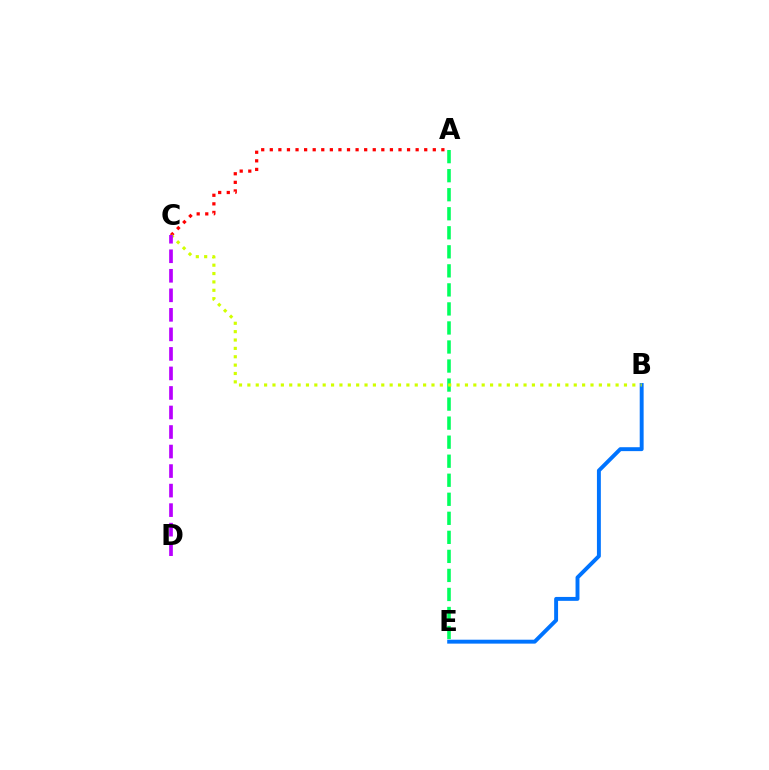{('B', 'E'): [{'color': '#0074ff', 'line_style': 'solid', 'thickness': 2.82}], ('A', 'C'): [{'color': '#ff0000', 'line_style': 'dotted', 'thickness': 2.33}], ('A', 'E'): [{'color': '#00ff5c', 'line_style': 'dashed', 'thickness': 2.59}], ('B', 'C'): [{'color': '#d1ff00', 'line_style': 'dotted', 'thickness': 2.27}], ('C', 'D'): [{'color': '#b900ff', 'line_style': 'dashed', 'thickness': 2.65}]}